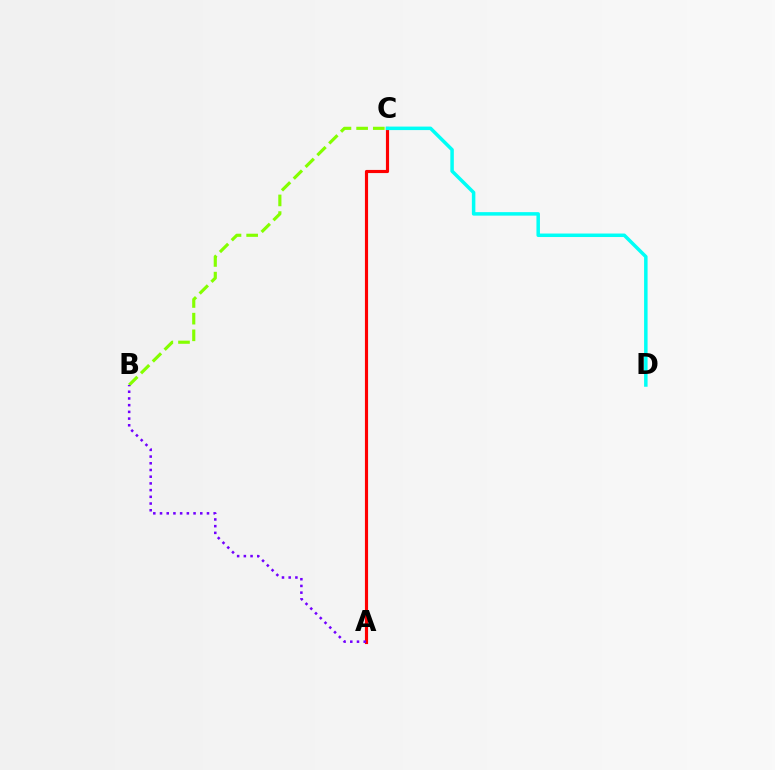{('B', 'C'): [{'color': '#84ff00', 'line_style': 'dashed', 'thickness': 2.26}], ('A', 'C'): [{'color': '#ff0000', 'line_style': 'solid', 'thickness': 2.26}], ('C', 'D'): [{'color': '#00fff6', 'line_style': 'solid', 'thickness': 2.52}], ('A', 'B'): [{'color': '#7200ff', 'line_style': 'dotted', 'thickness': 1.82}]}